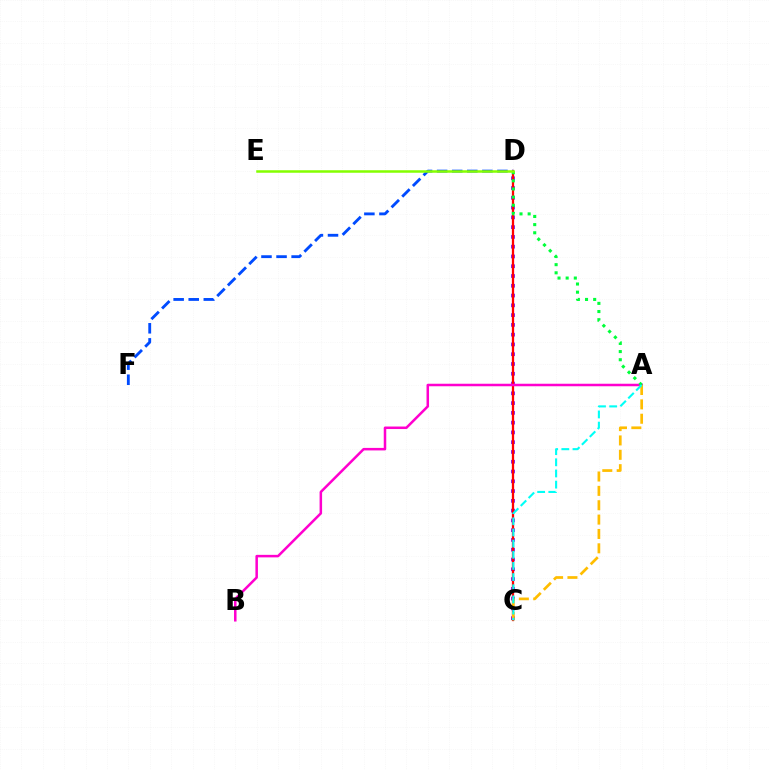{('C', 'D'): [{'color': '#7200ff', 'line_style': 'dotted', 'thickness': 2.66}, {'color': '#ff0000', 'line_style': 'solid', 'thickness': 1.64}], ('D', 'F'): [{'color': '#004bff', 'line_style': 'dashed', 'thickness': 2.05}], ('A', 'B'): [{'color': '#ff00cf', 'line_style': 'solid', 'thickness': 1.81}], ('A', 'D'): [{'color': '#00ff39', 'line_style': 'dotted', 'thickness': 2.21}], ('A', 'C'): [{'color': '#ffbd00', 'line_style': 'dashed', 'thickness': 1.95}, {'color': '#00fff6', 'line_style': 'dashed', 'thickness': 1.52}], ('D', 'E'): [{'color': '#84ff00', 'line_style': 'solid', 'thickness': 1.8}]}